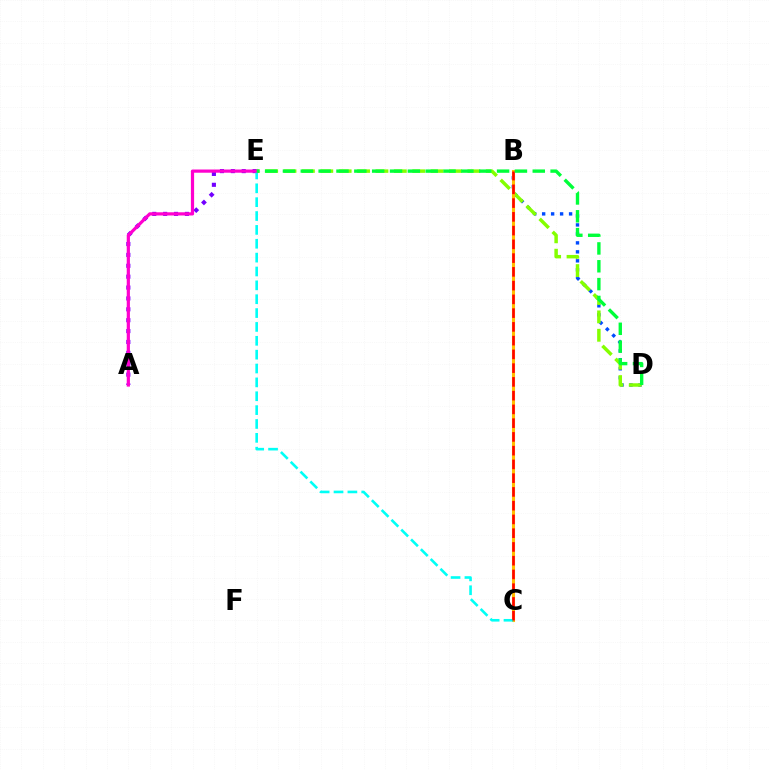{('B', 'D'): [{'color': '#004bff', 'line_style': 'dotted', 'thickness': 2.44}], ('A', 'E'): [{'color': '#7200ff', 'line_style': 'dotted', 'thickness': 2.96}, {'color': '#ff00cf', 'line_style': 'solid', 'thickness': 2.31}], ('D', 'E'): [{'color': '#84ff00', 'line_style': 'dashed', 'thickness': 2.5}, {'color': '#00ff39', 'line_style': 'dashed', 'thickness': 2.42}], ('B', 'C'): [{'color': '#ffbd00', 'line_style': 'solid', 'thickness': 2.21}, {'color': '#ff0000', 'line_style': 'dashed', 'thickness': 1.87}], ('C', 'E'): [{'color': '#00fff6', 'line_style': 'dashed', 'thickness': 1.88}]}